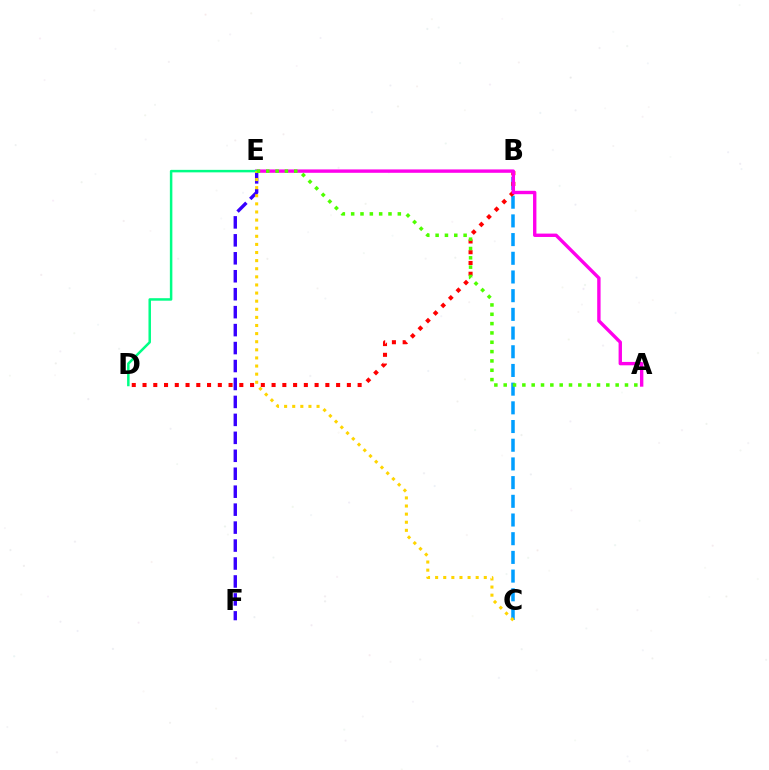{('B', 'C'): [{'color': '#009eff', 'line_style': 'dashed', 'thickness': 2.54}], ('E', 'F'): [{'color': '#3700ff', 'line_style': 'dashed', 'thickness': 2.44}], ('B', 'D'): [{'color': '#ff0000', 'line_style': 'dotted', 'thickness': 2.92}], ('A', 'E'): [{'color': '#ff00ed', 'line_style': 'solid', 'thickness': 2.43}, {'color': '#4fff00', 'line_style': 'dotted', 'thickness': 2.54}], ('D', 'E'): [{'color': '#00ff86', 'line_style': 'solid', 'thickness': 1.8}], ('C', 'E'): [{'color': '#ffd500', 'line_style': 'dotted', 'thickness': 2.2}]}